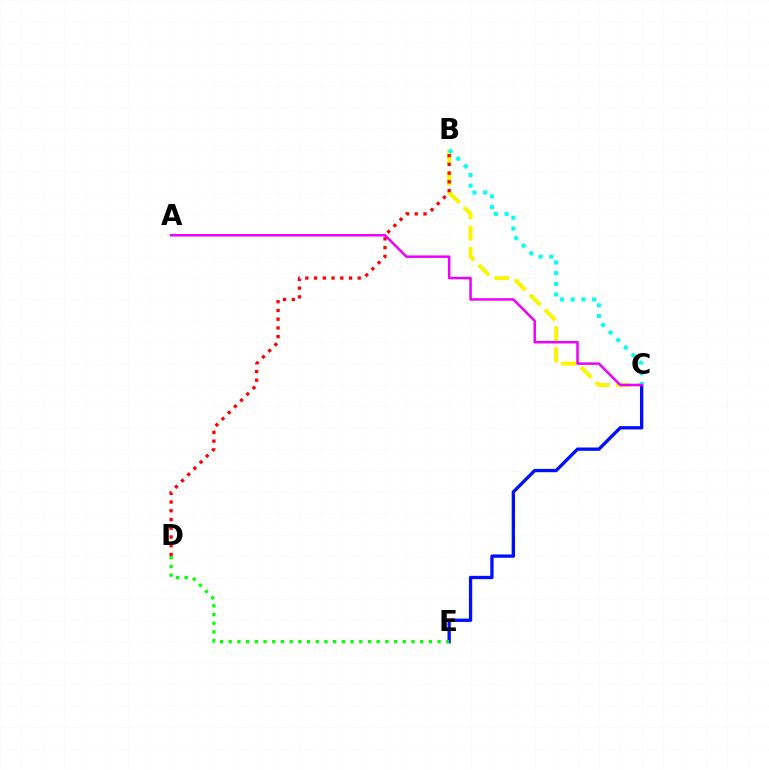{('B', 'C'): [{'color': '#fcf500', 'line_style': 'dashed', 'thickness': 2.88}, {'color': '#00fff6', 'line_style': 'dotted', 'thickness': 2.91}], ('C', 'E'): [{'color': '#0010ff', 'line_style': 'solid', 'thickness': 2.39}], ('A', 'C'): [{'color': '#ee00ff', 'line_style': 'solid', 'thickness': 1.81}], ('D', 'E'): [{'color': '#08ff00', 'line_style': 'dotted', 'thickness': 2.36}], ('B', 'D'): [{'color': '#ff0000', 'line_style': 'dotted', 'thickness': 2.37}]}